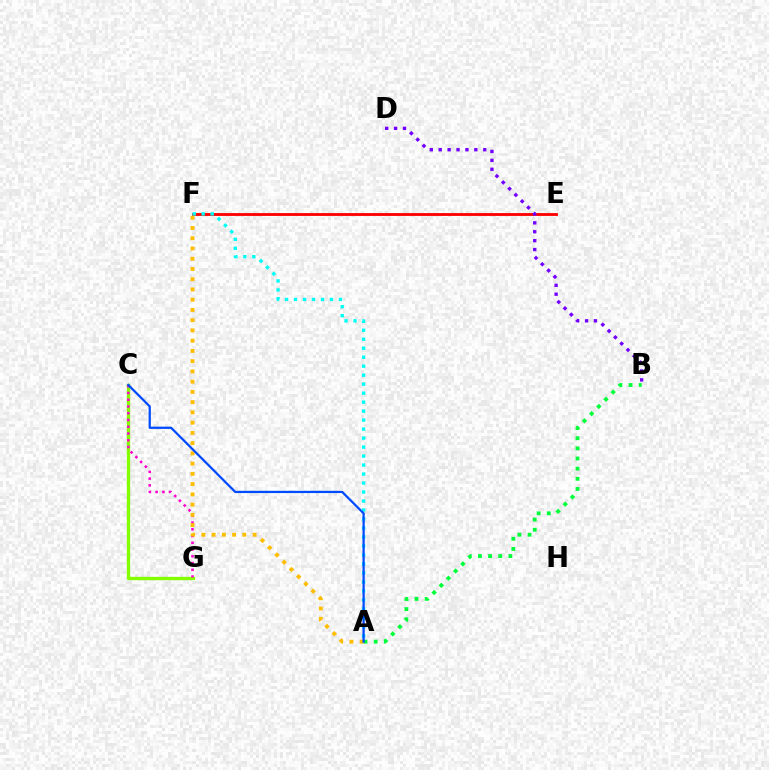{('A', 'B'): [{'color': '#00ff39', 'line_style': 'dotted', 'thickness': 2.76}], ('C', 'G'): [{'color': '#84ff00', 'line_style': 'solid', 'thickness': 2.42}, {'color': '#ff00cf', 'line_style': 'dotted', 'thickness': 1.83}], ('E', 'F'): [{'color': '#ff0000', 'line_style': 'solid', 'thickness': 2.04}], ('A', 'F'): [{'color': '#ffbd00', 'line_style': 'dotted', 'thickness': 2.78}, {'color': '#00fff6', 'line_style': 'dotted', 'thickness': 2.44}], ('B', 'D'): [{'color': '#7200ff', 'line_style': 'dotted', 'thickness': 2.42}], ('A', 'C'): [{'color': '#004bff', 'line_style': 'solid', 'thickness': 1.62}]}